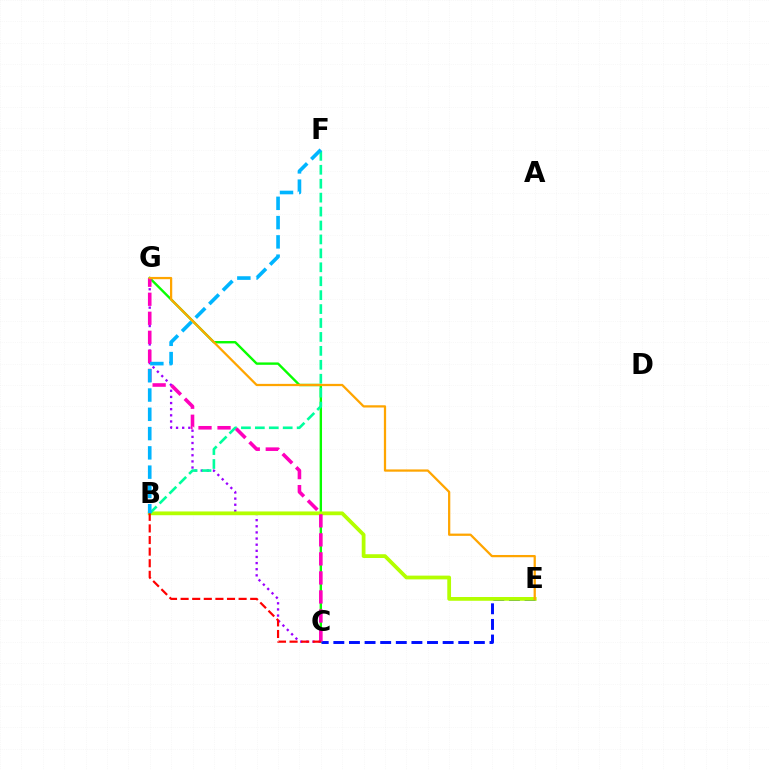{('C', 'G'): [{'color': '#08ff00', 'line_style': 'solid', 'thickness': 1.72}, {'color': '#9b00ff', 'line_style': 'dotted', 'thickness': 1.67}, {'color': '#ff00bd', 'line_style': 'dashed', 'thickness': 2.59}], ('C', 'E'): [{'color': '#0010ff', 'line_style': 'dashed', 'thickness': 2.12}], ('B', 'E'): [{'color': '#b3ff00', 'line_style': 'solid', 'thickness': 2.71}], ('B', 'F'): [{'color': '#00ff9d', 'line_style': 'dashed', 'thickness': 1.89}, {'color': '#00b5ff', 'line_style': 'dashed', 'thickness': 2.62}], ('E', 'G'): [{'color': '#ffa500', 'line_style': 'solid', 'thickness': 1.62}], ('B', 'C'): [{'color': '#ff0000', 'line_style': 'dashed', 'thickness': 1.58}]}